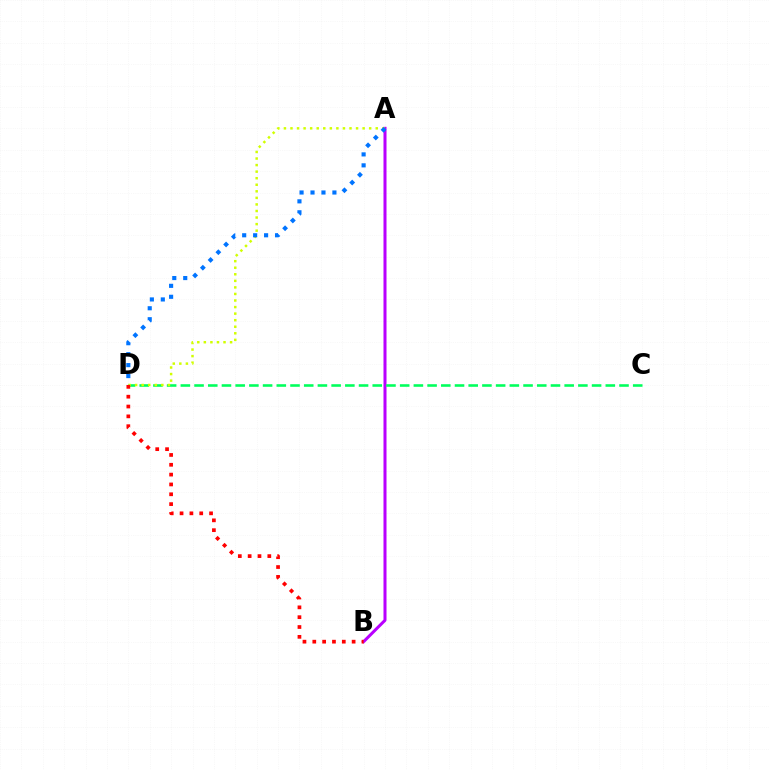{('A', 'B'): [{'color': '#b900ff', 'line_style': 'solid', 'thickness': 2.18}], ('C', 'D'): [{'color': '#00ff5c', 'line_style': 'dashed', 'thickness': 1.86}], ('A', 'D'): [{'color': '#d1ff00', 'line_style': 'dotted', 'thickness': 1.78}, {'color': '#0074ff', 'line_style': 'dotted', 'thickness': 2.98}], ('B', 'D'): [{'color': '#ff0000', 'line_style': 'dotted', 'thickness': 2.67}]}